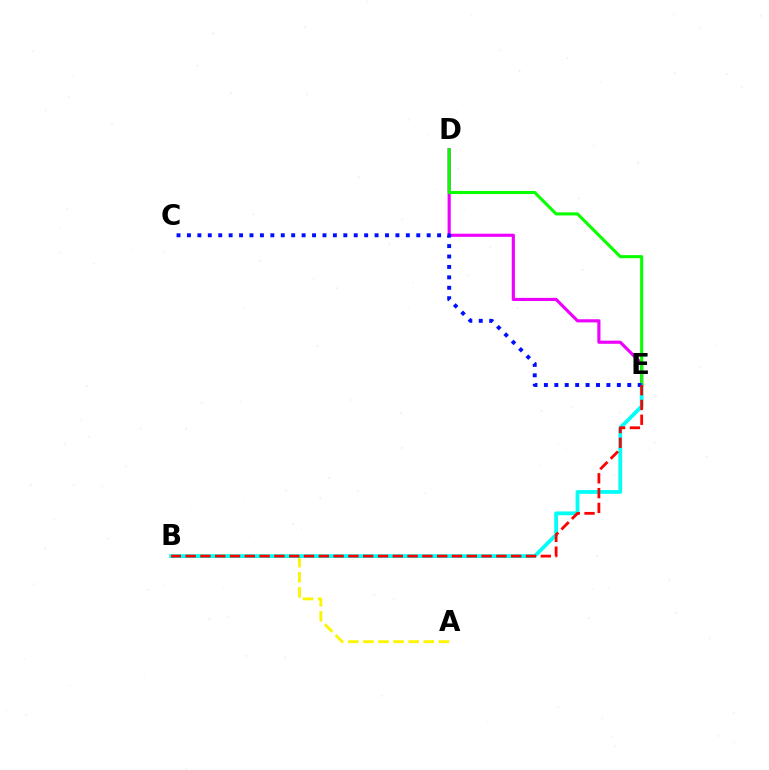{('D', 'E'): [{'color': '#ee00ff', 'line_style': 'solid', 'thickness': 2.26}, {'color': '#08ff00', 'line_style': 'solid', 'thickness': 2.22}], ('A', 'B'): [{'color': '#fcf500', 'line_style': 'dashed', 'thickness': 2.05}], ('B', 'E'): [{'color': '#00fff6', 'line_style': 'solid', 'thickness': 2.73}, {'color': '#ff0000', 'line_style': 'dashed', 'thickness': 2.01}], ('C', 'E'): [{'color': '#0010ff', 'line_style': 'dotted', 'thickness': 2.83}]}